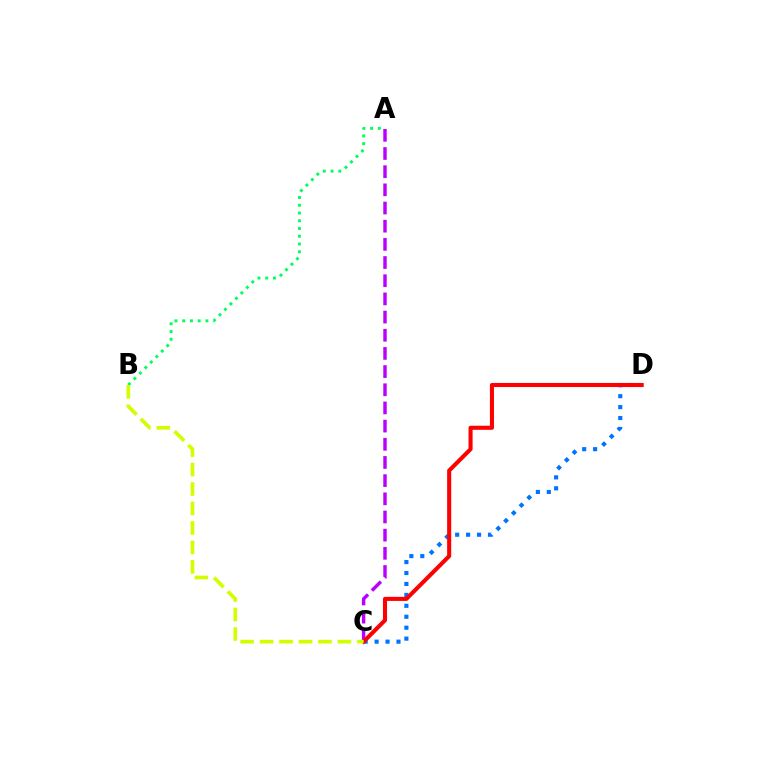{('A', 'B'): [{'color': '#00ff5c', 'line_style': 'dotted', 'thickness': 2.11}], ('C', 'D'): [{'color': '#0074ff', 'line_style': 'dotted', 'thickness': 2.97}, {'color': '#ff0000', 'line_style': 'solid', 'thickness': 2.93}], ('A', 'C'): [{'color': '#b900ff', 'line_style': 'dashed', 'thickness': 2.47}], ('B', 'C'): [{'color': '#d1ff00', 'line_style': 'dashed', 'thickness': 2.65}]}